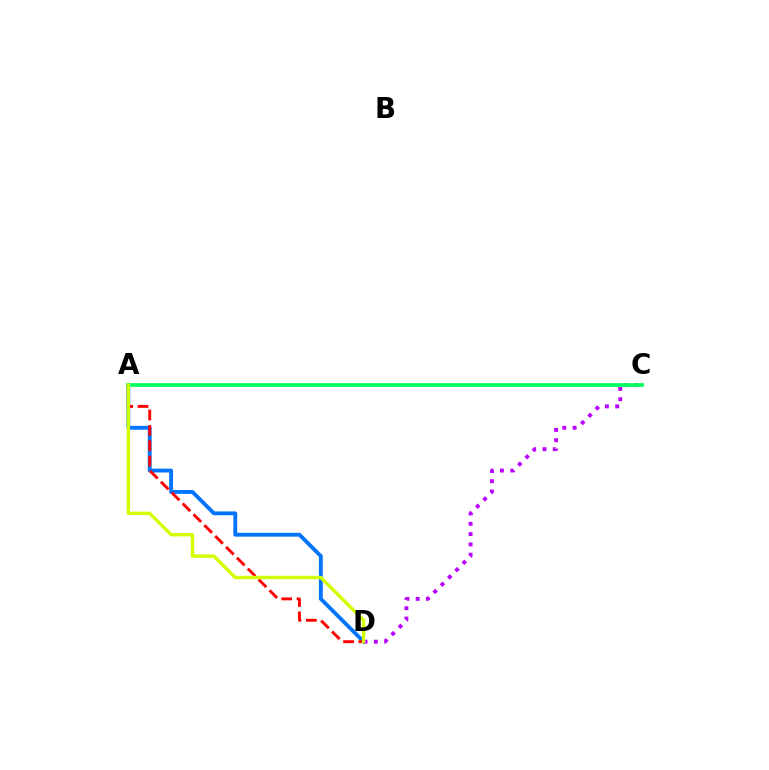{('A', 'D'): [{'color': '#0074ff', 'line_style': 'solid', 'thickness': 2.77}, {'color': '#ff0000', 'line_style': 'dashed', 'thickness': 2.09}, {'color': '#d1ff00', 'line_style': 'solid', 'thickness': 2.45}], ('C', 'D'): [{'color': '#b900ff', 'line_style': 'dotted', 'thickness': 2.8}], ('A', 'C'): [{'color': '#00ff5c', 'line_style': 'solid', 'thickness': 2.68}]}